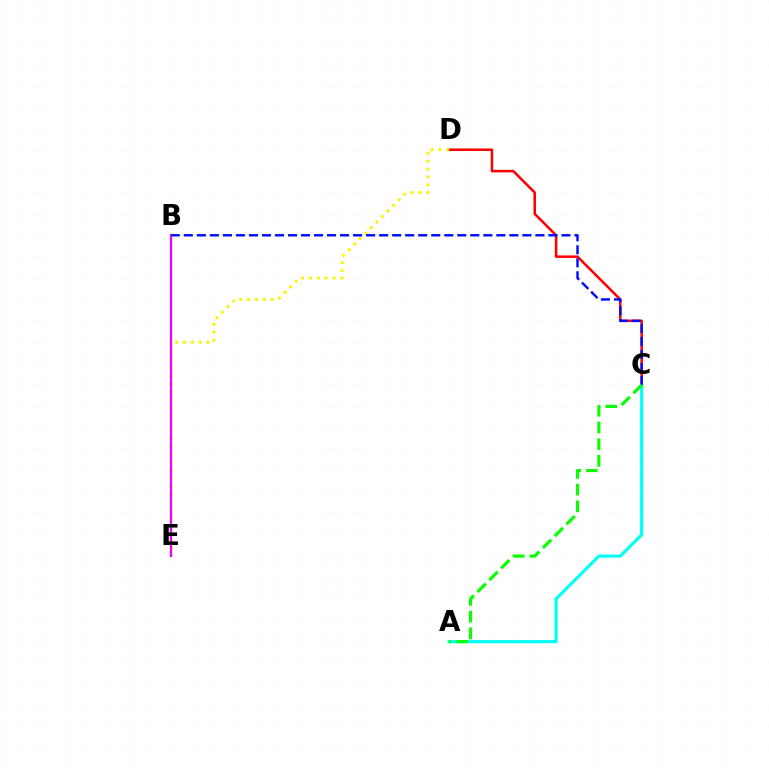{('C', 'D'): [{'color': '#ff0000', 'line_style': 'solid', 'thickness': 1.82}], ('D', 'E'): [{'color': '#fcf500', 'line_style': 'dotted', 'thickness': 2.14}], ('B', 'E'): [{'color': '#ee00ff', 'line_style': 'solid', 'thickness': 1.63}], ('A', 'C'): [{'color': '#00fff6', 'line_style': 'solid', 'thickness': 2.26}, {'color': '#08ff00', 'line_style': 'dashed', 'thickness': 2.27}], ('B', 'C'): [{'color': '#0010ff', 'line_style': 'dashed', 'thickness': 1.77}]}